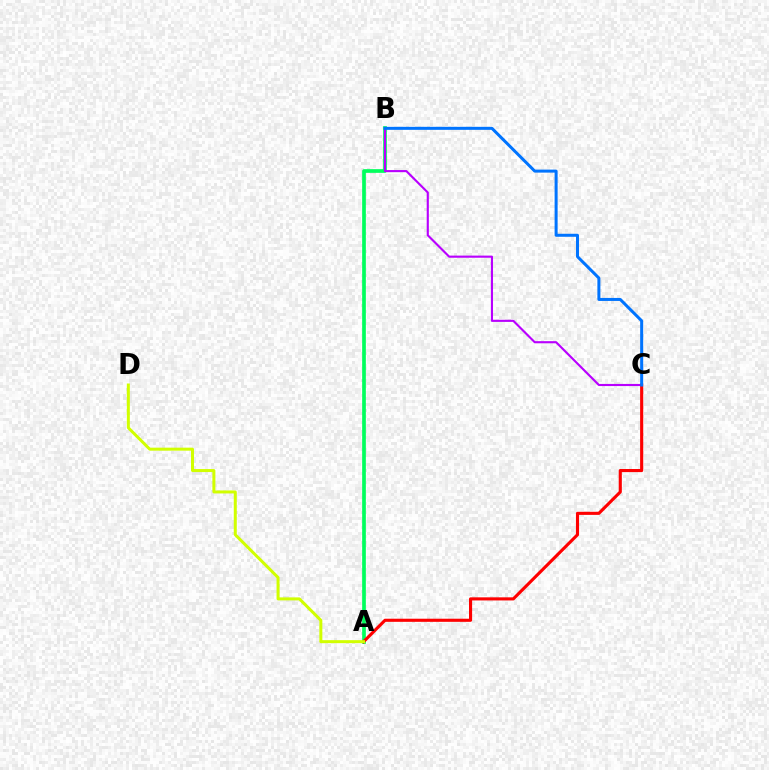{('A', 'B'): [{'color': '#00ff5c', 'line_style': 'solid', 'thickness': 2.66}], ('B', 'C'): [{'color': '#b900ff', 'line_style': 'solid', 'thickness': 1.54}, {'color': '#0074ff', 'line_style': 'solid', 'thickness': 2.17}], ('A', 'C'): [{'color': '#ff0000', 'line_style': 'solid', 'thickness': 2.24}], ('A', 'D'): [{'color': '#d1ff00', 'line_style': 'solid', 'thickness': 2.16}]}